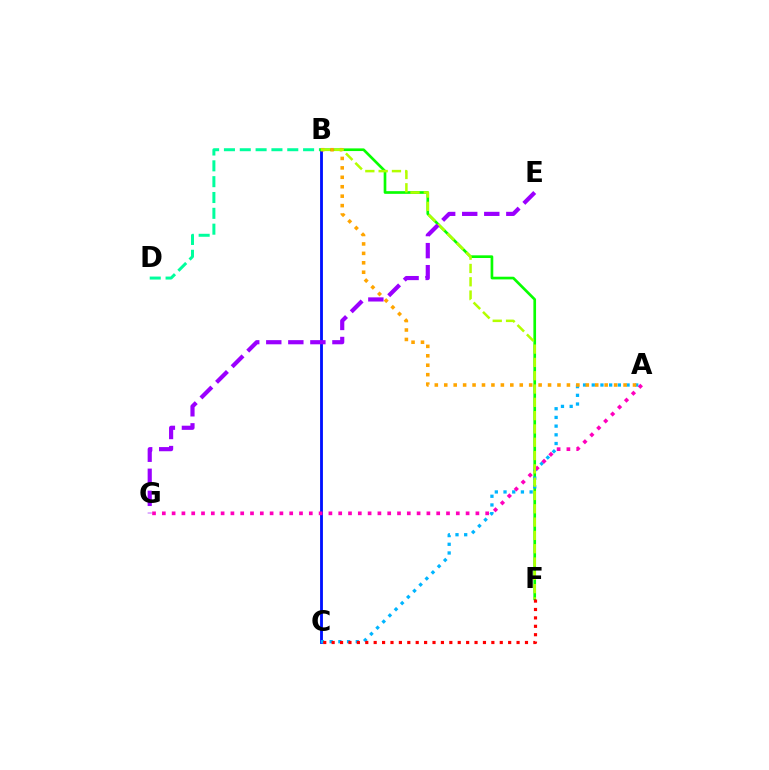{('B', 'C'): [{'color': '#0010ff', 'line_style': 'solid', 'thickness': 2.04}], ('B', 'D'): [{'color': '#00ff9d', 'line_style': 'dashed', 'thickness': 2.15}], ('B', 'F'): [{'color': '#08ff00', 'line_style': 'solid', 'thickness': 1.93}, {'color': '#b3ff00', 'line_style': 'dashed', 'thickness': 1.81}], ('A', 'C'): [{'color': '#00b5ff', 'line_style': 'dotted', 'thickness': 2.36}], ('A', 'G'): [{'color': '#ff00bd', 'line_style': 'dotted', 'thickness': 2.66}], ('C', 'F'): [{'color': '#ff0000', 'line_style': 'dotted', 'thickness': 2.28}], ('A', 'B'): [{'color': '#ffa500', 'line_style': 'dotted', 'thickness': 2.56}], ('E', 'G'): [{'color': '#9b00ff', 'line_style': 'dashed', 'thickness': 3.0}]}